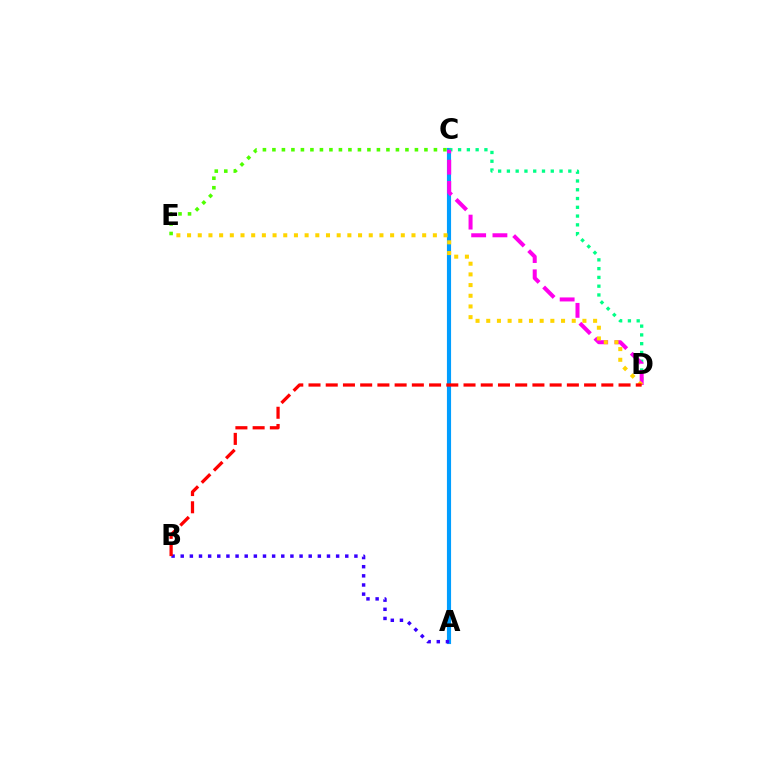{('A', 'C'): [{'color': '#009eff', 'line_style': 'solid', 'thickness': 2.98}], ('C', 'D'): [{'color': '#00ff86', 'line_style': 'dotted', 'thickness': 2.38}, {'color': '#ff00ed', 'line_style': 'dashed', 'thickness': 2.89}], ('C', 'E'): [{'color': '#4fff00', 'line_style': 'dotted', 'thickness': 2.58}], ('A', 'B'): [{'color': '#3700ff', 'line_style': 'dotted', 'thickness': 2.48}], ('D', 'E'): [{'color': '#ffd500', 'line_style': 'dotted', 'thickness': 2.9}], ('B', 'D'): [{'color': '#ff0000', 'line_style': 'dashed', 'thickness': 2.34}]}